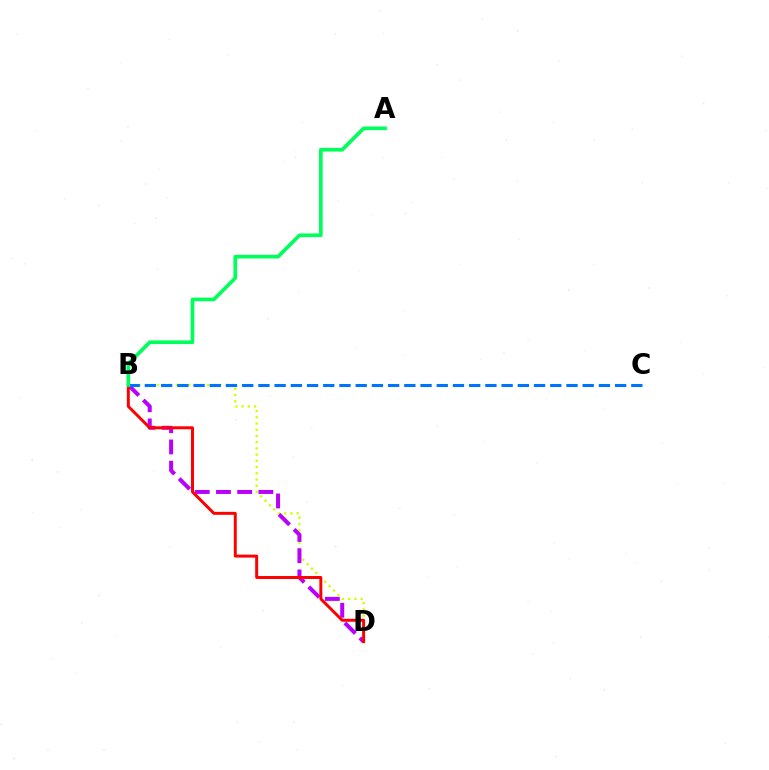{('B', 'D'): [{'color': '#d1ff00', 'line_style': 'dotted', 'thickness': 1.69}, {'color': '#b900ff', 'line_style': 'dashed', 'thickness': 2.88}, {'color': '#ff0000', 'line_style': 'solid', 'thickness': 2.13}], ('B', 'C'): [{'color': '#0074ff', 'line_style': 'dashed', 'thickness': 2.2}], ('A', 'B'): [{'color': '#00ff5c', 'line_style': 'solid', 'thickness': 2.65}]}